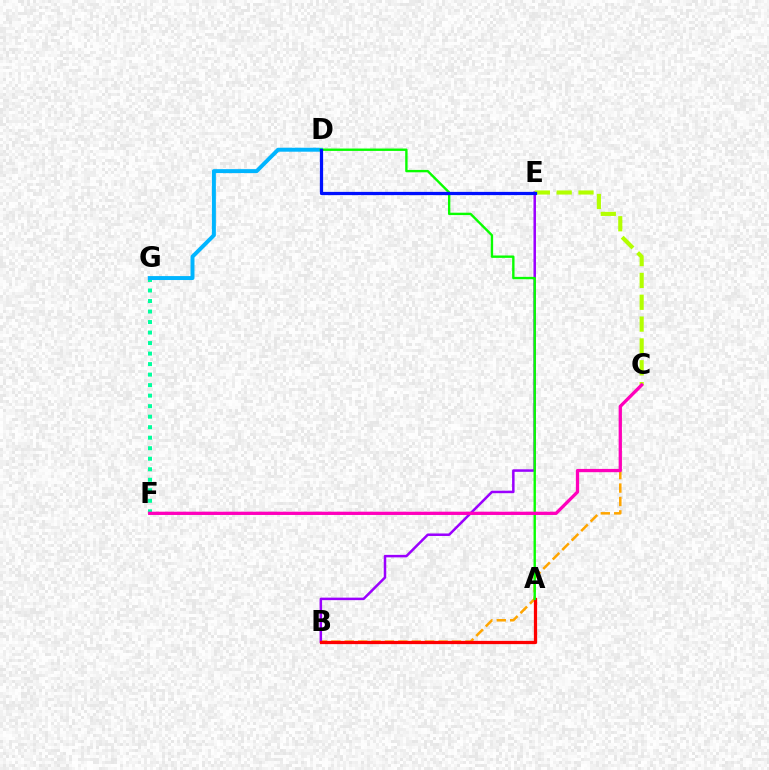{('B', 'C'): [{'color': '#ffa500', 'line_style': 'dashed', 'thickness': 1.82}], ('B', 'E'): [{'color': '#9b00ff', 'line_style': 'solid', 'thickness': 1.8}], ('F', 'G'): [{'color': '#00ff9d', 'line_style': 'dotted', 'thickness': 2.86}], ('D', 'G'): [{'color': '#00b5ff', 'line_style': 'solid', 'thickness': 2.85}], ('A', 'B'): [{'color': '#ff0000', 'line_style': 'solid', 'thickness': 2.34}], ('C', 'E'): [{'color': '#b3ff00', 'line_style': 'dashed', 'thickness': 2.97}], ('A', 'D'): [{'color': '#08ff00', 'line_style': 'solid', 'thickness': 1.71}], ('C', 'F'): [{'color': '#ff00bd', 'line_style': 'solid', 'thickness': 2.36}], ('D', 'E'): [{'color': '#0010ff', 'line_style': 'solid', 'thickness': 2.33}]}